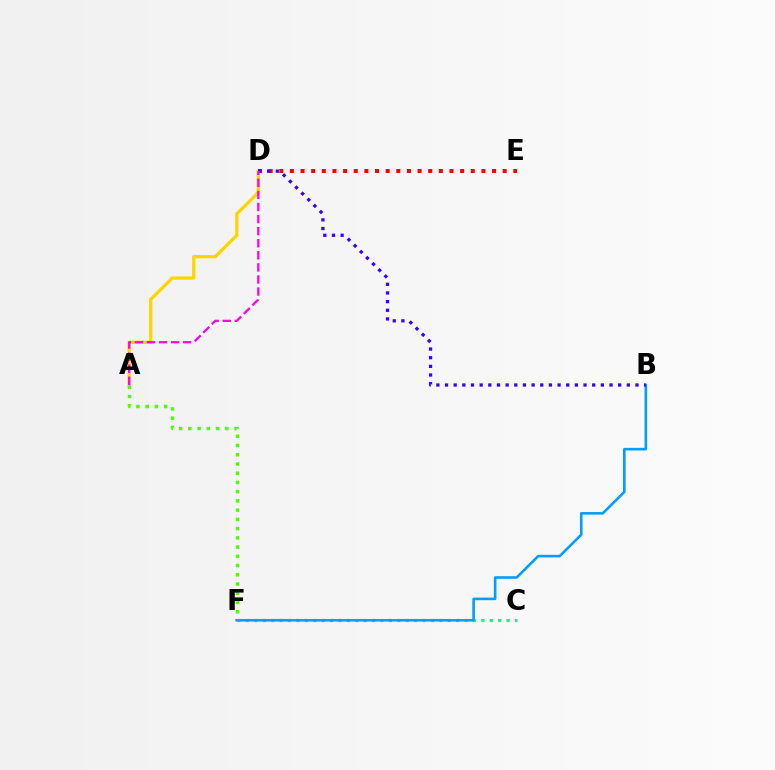{('A', 'D'): [{'color': '#ffd500', 'line_style': 'solid', 'thickness': 2.36}, {'color': '#ff00ed', 'line_style': 'dashed', 'thickness': 1.64}], ('C', 'F'): [{'color': '#00ff86', 'line_style': 'dotted', 'thickness': 2.28}], ('A', 'F'): [{'color': '#4fff00', 'line_style': 'dotted', 'thickness': 2.51}], ('B', 'F'): [{'color': '#009eff', 'line_style': 'solid', 'thickness': 1.87}], ('D', 'E'): [{'color': '#ff0000', 'line_style': 'dotted', 'thickness': 2.89}], ('B', 'D'): [{'color': '#3700ff', 'line_style': 'dotted', 'thickness': 2.35}]}